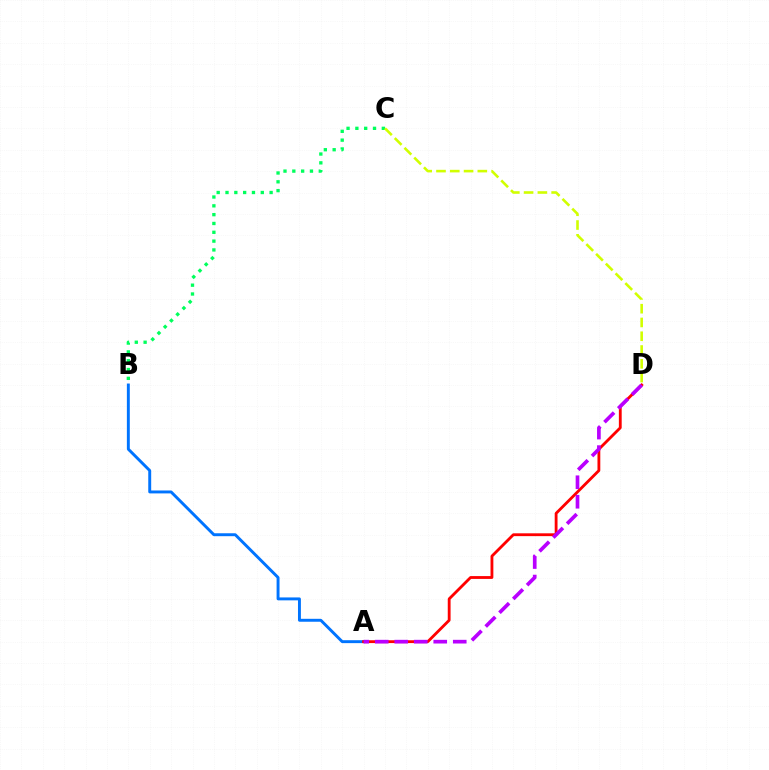{('A', 'B'): [{'color': '#0074ff', 'line_style': 'solid', 'thickness': 2.11}], ('A', 'D'): [{'color': '#ff0000', 'line_style': 'solid', 'thickness': 2.04}, {'color': '#b900ff', 'line_style': 'dashed', 'thickness': 2.65}], ('B', 'C'): [{'color': '#00ff5c', 'line_style': 'dotted', 'thickness': 2.4}], ('C', 'D'): [{'color': '#d1ff00', 'line_style': 'dashed', 'thickness': 1.87}]}